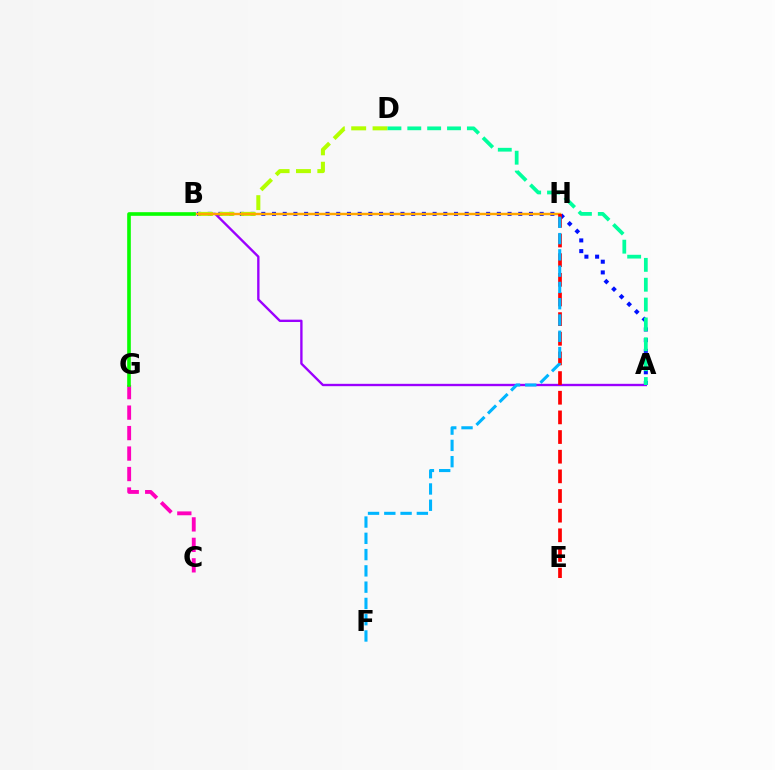{('A', 'B'): [{'color': '#9b00ff', 'line_style': 'solid', 'thickness': 1.7}, {'color': '#0010ff', 'line_style': 'dotted', 'thickness': 2.91}], ('B', 'D'): [{'color': '#b3ff00', 'line_style': 'dashed', 'thickness': 2.9}], ('B', 'H'): [{'color': '#ffa500', 'line_style': 'solid', 'thickness': 1.76}], ('C', 'G'): [{'color': '#ff00bd', 'line_style': 'dashed', 'thickness': 2.78}], ('E', 'H'): [{'color': '#ff0000', 'line_style': 'dashed', 'thickness': 2.67}], ('A', 'D'): [{'color': '#00ff9d', 'line_style': 'dashed', 'thickness': 2.7}], ('F', 'H'): [{'color': '#00b5ff', 'line_style': 'dashed', 'thickness': 2.21}], ('B', 'G'): [{'color': '#08ff00', 'line_style': 'solid', 'thickness': 2.61}]}